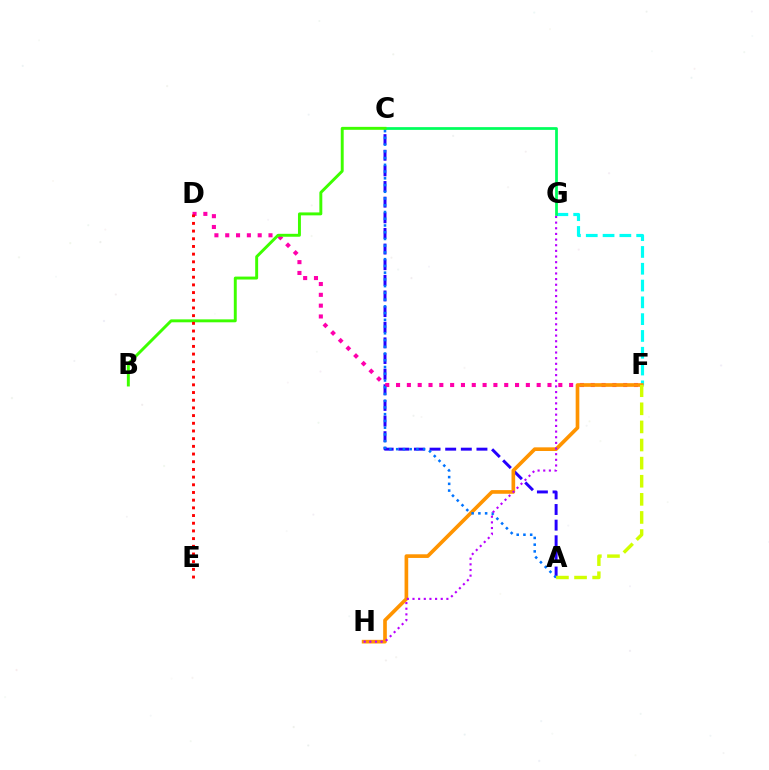{('A', 'C'): [{'color': '#2500ff', 'line_style': 'dashed', 'thickness': 2.12}, {'color': '#0074ff', 'line_style': 'dotted', 'thickness': 1.83}], ('F', 'G'): [{'color': '#00fff6', 'line_style': 'dashed', 'thickness': 2.28}], ('D', 'F'): [{'color': '#ff00ac', 'line_style': 'dotted', 'thickness': 2.94}], ('C', 'G'): [{'color': '#00ff5c', 'line_style': 'solid', 'thickness': 1.98}], ('B', 'C'): [{'color': '#3dff00', 'line_style': 'solid', 'thickness': 2.11}], ('F', 'H'): [{'color': '#ff9400', 'line_style': 'solid', 'thickness': 2.63}], ('A', 'F'): [{'color': '#d1ff00', 'line_style': 'dashed', 'thickness': 2.46}], ('G', 'H'): [{'color': '#b900ff', 'line_style': 'dotted', 'thickness': 1.53}], ('D', 'E'): [{'color': '#ff0000', 'line_style': 'dotted', 'thickness': 2.09}]}